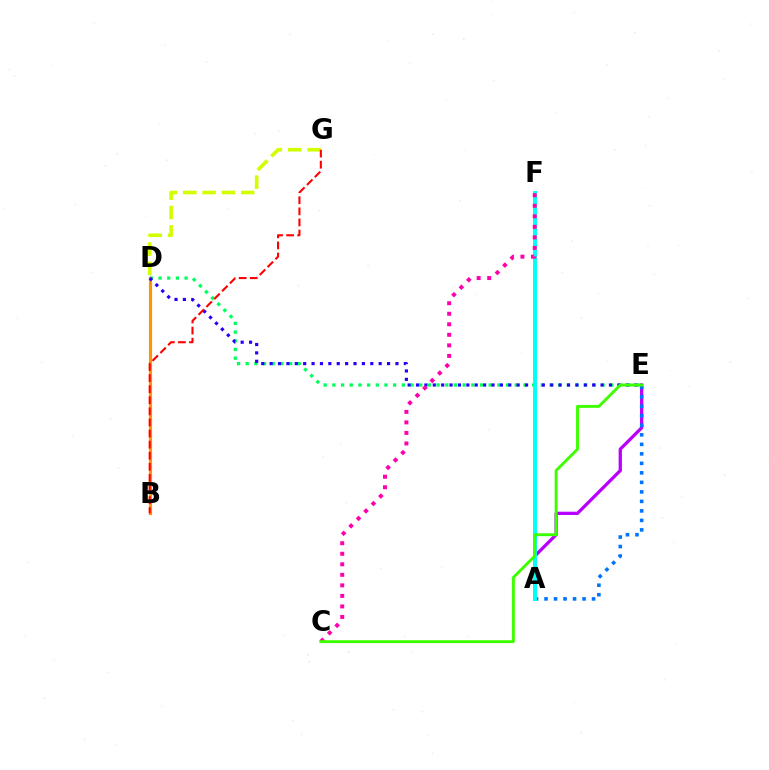{('D', 'E'): [{'color': '#00ff5c', 'line_style': 'dotted', 'thickness': 2.36}, {'color': '#2500ff', 'line_style': 'dotted', 'thickness': 2.28}], ('A', 'E'): [{'color': '#b900ff', 'line_style': 'solid', 'thickness': 2.36}, {'color': '#0074ff', 'line_style': 'dotted', 'thickness': 2.58}], ('B', 'D'): [{'color': '#ff9400', 'line_style': 'solid', 'thickness': 2.26}], ('D', 'G'): [{'color': '#d1ff00', 'line_style': 'dashed', 'thickness': 2.62}], ('B', 'G'): [{'color': '#ff0000', 'line_style': 'dashed', 'thickness': 1.51}], ('A', 'F'): [{'color': '#00fff6', 'line_style': 'solid', 'thickness': 2.84}], ('C', 'F'): [{'color': '#ff00ac', 'line_style': 'dotted', 'thickness': 2.86}], ('C', 'E'): [{'color': '#3dff00', 'line_style': 'solid', 'thickness': 2.09}]}